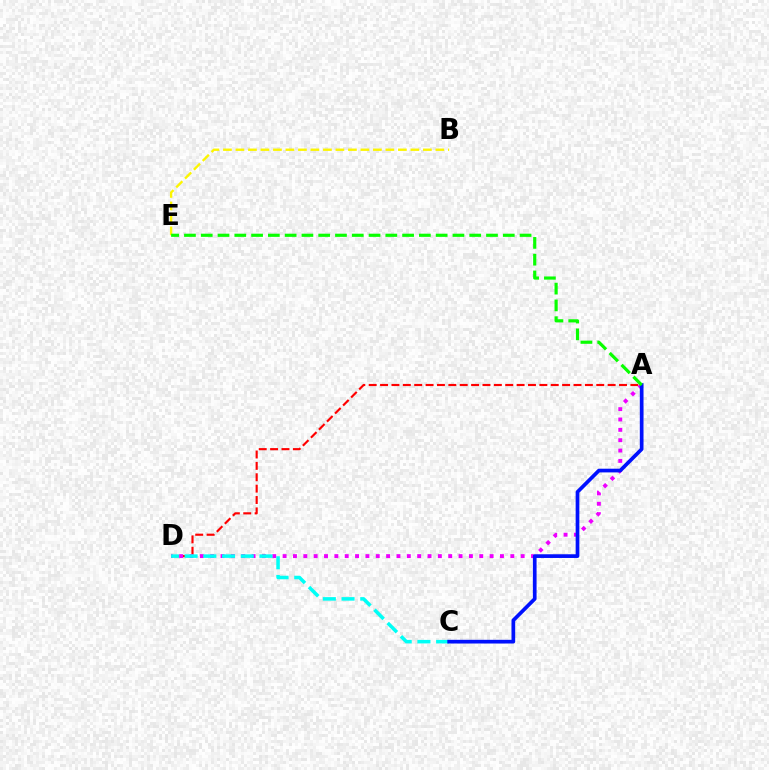{('A', 'D'): [{'color': '#ff0000', 'line_style': 'dashed', 'thickness': 1.55}, {'color': '#ee00ff', 'line_style': 'dotted', 'thickness': 2.81}], ('C', 'D'): [{'color': '#00fff6', 'line_style': 'dashed', 'thickness': 2.54}], ('B', 'E'): [{'color': '#fcf500', 'line_style': 'dashed', 'thickness': 1.7}], ('A', 'C'): [{'color': '#0010ff', 'line_style': 'solid', 'thickness': 2.67}], ('A', 'E'): [{'color': '#08ff00', 'line_style': 'dashed', 'thickness': 2.28}]}